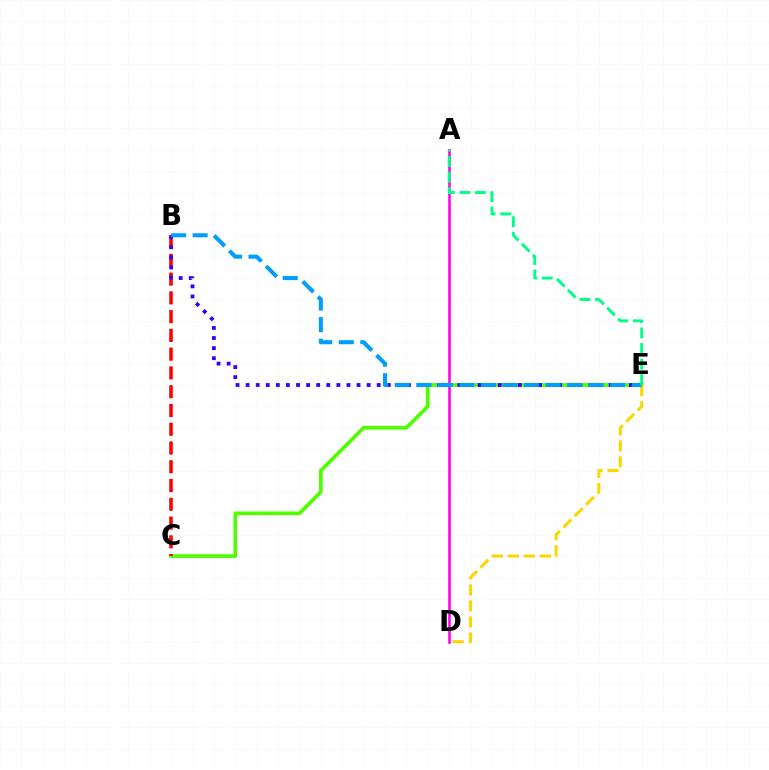{('C', 'E'): [{'color': '#4fff00', 'line_style': 'solid', 'thickness': 2.67}], ('B', 'C'): [{'color': '#ff0000', 'line_style': 'dashed', 'thickness': 2.55}], ('A', 'D'): [{'color': '#ff00ed', 'line_style': 'solid', 'thickness': 1.86}], ('B', 'E'): [{'color': '#3700ff', 'line_style': 'dotted', 'thickness': 2.74}, {'color': '#009eff', 'line_style': 'dashed', 'thickness': 2.93}], ('D', 'E'): [{'color': '#ffd500', 'line_style': 'dashed', 'thickness': 2.18}], ('A', 'E'): [{'color': '#00ff86', 'line_style': 'dashed', 'thickness': 2.11}]}